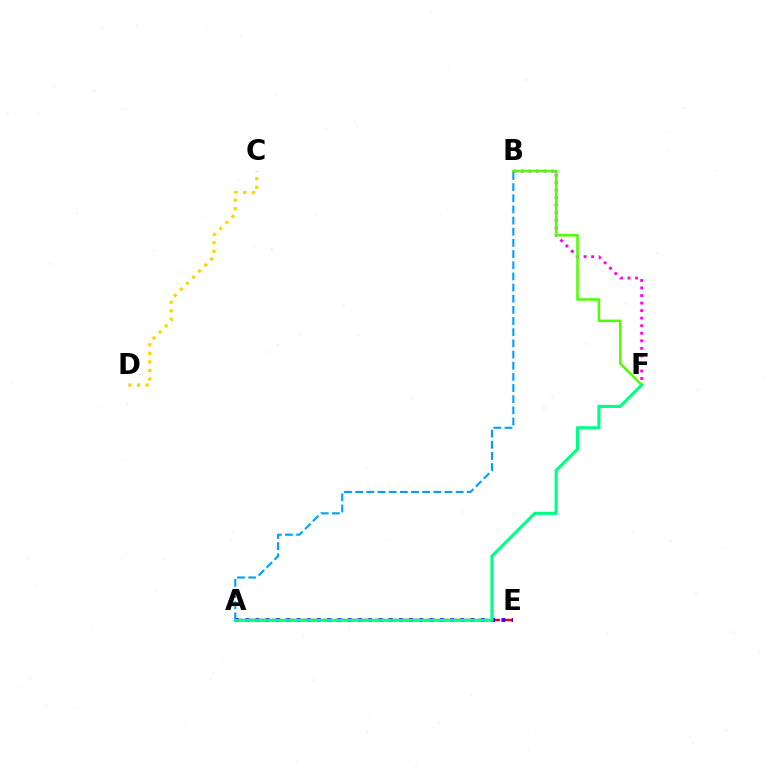{('B', 'F'): [{'color': '#ff00ed', 'line_style': 'dotted', 'thickness': 2.05}, {'color': '#4fff00', 'line_style': 'solid', 'thickness': 1.83}], ('C', 'D'): [{'color': '#ffd500', 'line_style': 'dotted', 'thickness': 2.33}], ('A', 'E'): [{'color': '#ff0000', 'line_style': 'dashed', 'thickness': 1.75}, {'color': '#3700ff', 'line_style': 'dotted', 'thickness': 2.78}], ('A', 'B'): [{'color': '#009eff', 'line_style': 'dashed', 'thickness': 1.52}], ('A', 'F'): [{'color': '#00ff86', 'line_style': 'solid', 'thickness': 2.23}]}